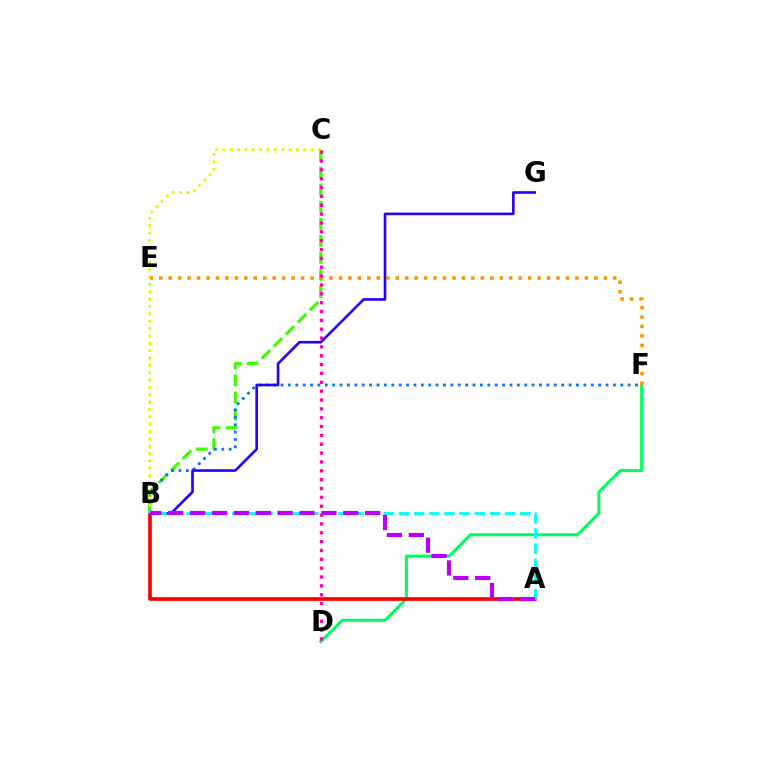{('D', 'F'): [{'color': '#00ff5c', 'line_style': 'solid', 'thickness': 2.19}], ('A', 'B'): [{'color': '#ff0000', 'line_style': 'solid', 'thickness': 2.65}, {'color': '#00fff6', 'line_style': 'dashed', 'thickness': 2.06}, {'color': '#b900ff', 'line_style': 'dashed', 'thickness': 2.97}], ('B', 'C'): [{'color': '#3dff00', 'line_style': 'dashed', 'thickness': 2.32}, {'color': '#d1ff00', 'line_style': 'dotted', 'thickness': 2.0}], ('B', 'F'): [{'color': '#0074ff', 'line_style': 'dotted', 'thickness': 2.01}], ('B', 'G'): [{'color': '#2500ff', 'line_style': 'solid', 'thickness': 1.88}], ('E', 'F'): [{'color': '#ff9400', 'line_style': 'dotted', 'thickness': 2.57}], ('C', 'D'): [{'color': '#ff00ac', 'line_style': 'dotted', 'thickness': 2.4}]}